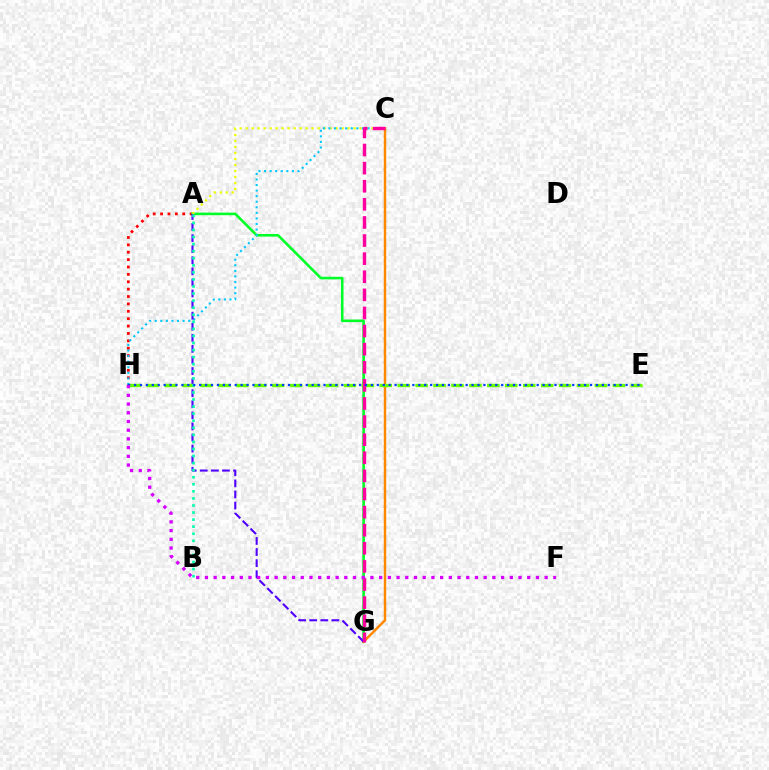{('A', 'H'): [{'color': '#ff0000', 'line_style': 'dotted', 'thickness': 2.01}], ('A', 'G'): [{'color': '#00ff27', 'line_style': 'solid', 'thickness': 1.86}, {'color': '#4f00ff', 'line_style': 'dashed', 'thickness': 1.51}], ('A', 'C'): [{'color': '#eeff00', 'line_style': 'dotted', 'thickness': 1.63}], ('C', 'G'): [{'color': '#ff8800', 'line_style': 'solid', 'thickness': 1.76}, {'color': '#ff00a0', 'line_style': 'dashed', 'thickness': 2.46}], ('C', 'H'): [{'color': '#00c7ff', 'line_style': 'dotted', 'thickness': 1.51}], ('E', 'H'): [{'color': '#66ff00', 'line_style': 'dashed', 'thickness': 2.44}, {'color': '#003fff', 'line_style': 'dotted', 'thickness': 1.61}], ('A', 'B'): [{'color': '#00ffaf', 'line_style': 'dotted', 'thickness': 1.92}], ('F', 'H'): [{'color': '#d600ff', 'line_style': 'dotted', 'thickness': 2.37}]}